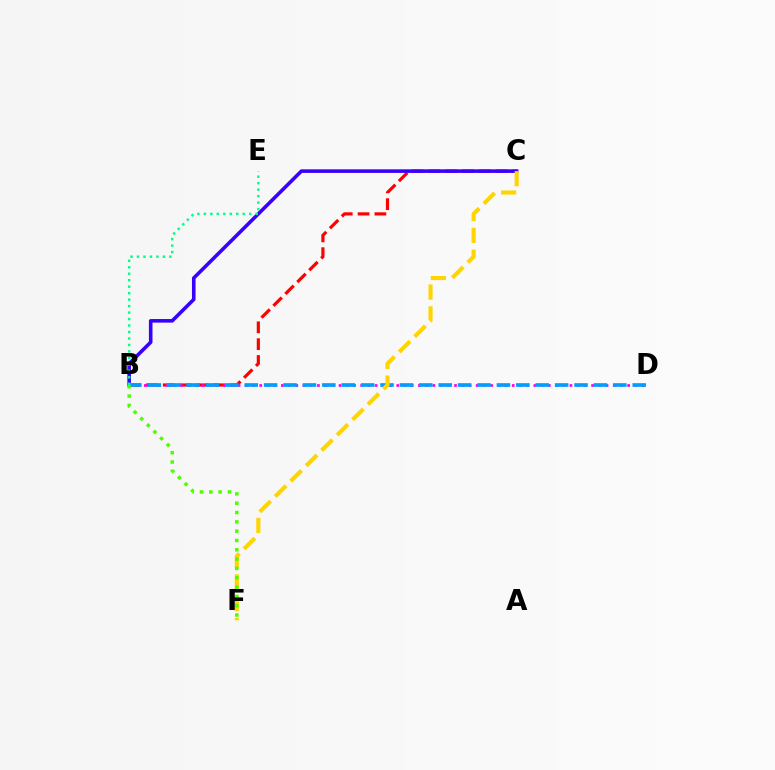{('B', 'C'): [{'color': '#ff0000', 'line_style': 'dashed', 'thickness': 2.29}, {'color': '#3700ff', 'line_style': 'solid', 'thickness': 2.58}], ('B', 'D'): [{'color': '#ff00ed', 'line_style': 'dotted', 'thickness': 1.96}, {'color': '#009eff', 'line_style': 'dashed', 'thickness': 2.64}], ('C', 'F'): [{'color': '#ffd500', 'line_style': 'dashed', 'thickness': 2.96}], ('B', 'E'): [{'color': '#00ff86', 'line_style': 'dotted', 'thickness': 1.76}], ('B', 'F'): [{'color': '#4fff00', 'line_style': 'dotted', 'thickness': 2.53}]}